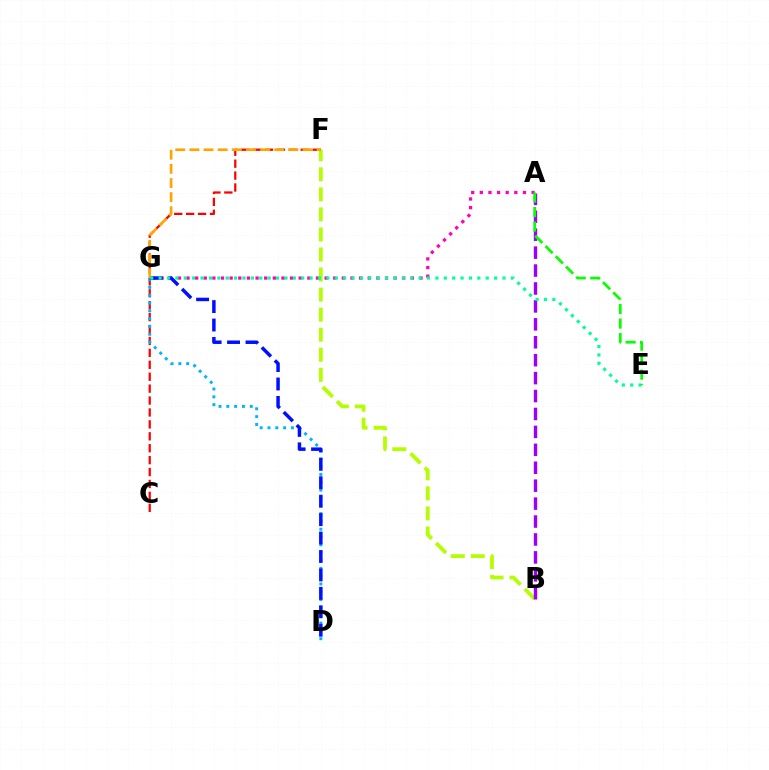{('B', 'F'): [{'color': '#b3ff00', 'line_style': 'dashed', 'thickness': 2.72}], ('A', 'B'): [{'color': '#9b00ff', 'line_style': 'dashed', 'thickness': 2.44}], ('A', 'G'): [{'color': '#ff00bd', 'line_style': 'dotted', 'thickness': 2.34}], ('C', 'F'): [{'color': '#ff0000', 'line_style': 'dashed', 'thickness': 1.62}], ('D', 'G'): [{'color': '#00b5ff', 'line_style': 'dotted', 'thickness': 2.12}, {'color': '#0010ff', 'line_style': 'dashed', 'thickness': 2.5}], ('F', 'G'): [{'color': '#ffa500', 'line_style': 'dashed', 'thickness': 1.92}], ('E', 'G'): [{'color': '#00ff9d', 'line_style': 'dotted', 'thickness': 2.28}], ('A', 'E'): [{'color': '#08ff00', 'line_style': 'dashed', 'thickness': 1.97}]}